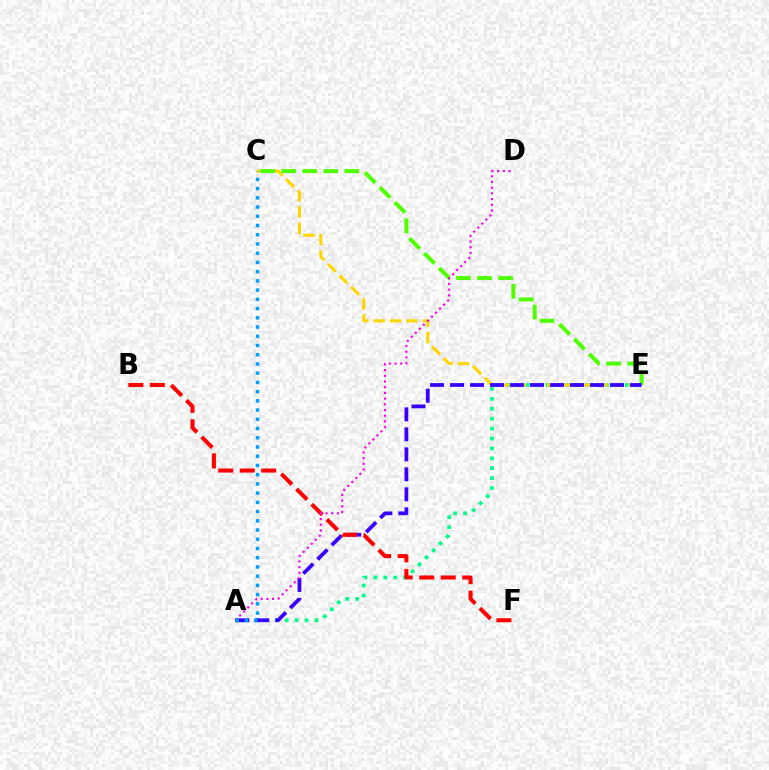{('A', 'E'): [{'color': '#00ff86', 'line_style': 'dotted', 'thickness': 2.69}, {'color': '#3700ff', 'line_style': 'dashed', 'thickness': 2.72}], ('C', 'E'): [{'color': '#ffd500', 'line_style': 'dashed', 'thickness': 2.22}, {'color': '#4fff00', 'line_style': 'dashed', 'thickness': 2.86}], ('B', 'F'): [{'color': '#ff0000', 'line_style': 'dashed', 'thickness': 2.92}], ('A', 'D'): [{'color': '#ff00ed', 'line_style': 'dotted', 'thickness': 1.55}], ('A', 'C'): [{'color': '#009eff', 'line_style': 'dotted', 'thickness': 2.51}]}